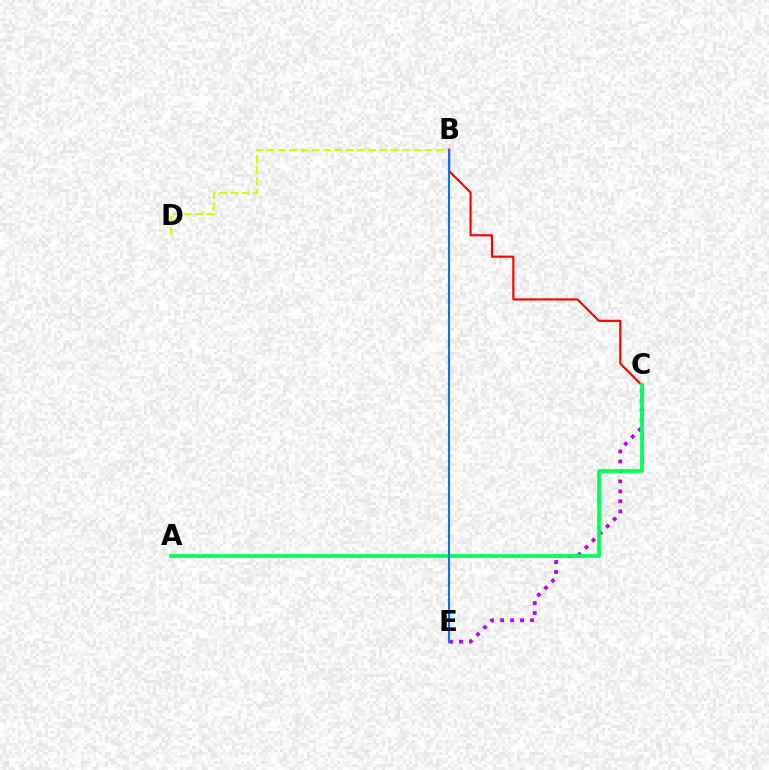{('B', 'D'): [{'color': '#d1ff00', 'line_style': 'dashed', 'thickness': 1.53}], ('C', 'E'): [{'color': '#b900ff', 'line_style': 'dotted', 'thickness': 2.71}], ('B', 'C'): [{'color': '#ff0000', 'line_style': 'solid', 'thickness': 1.56}], ('A', 'C'): [{'color': '#00ff5c', 'line_style': 'solid', 'thickness': 2.68}], ('B', 'E'): [{'color': '#0074ff', 'line_style': 'solid', 'thickness': 1.53}]}